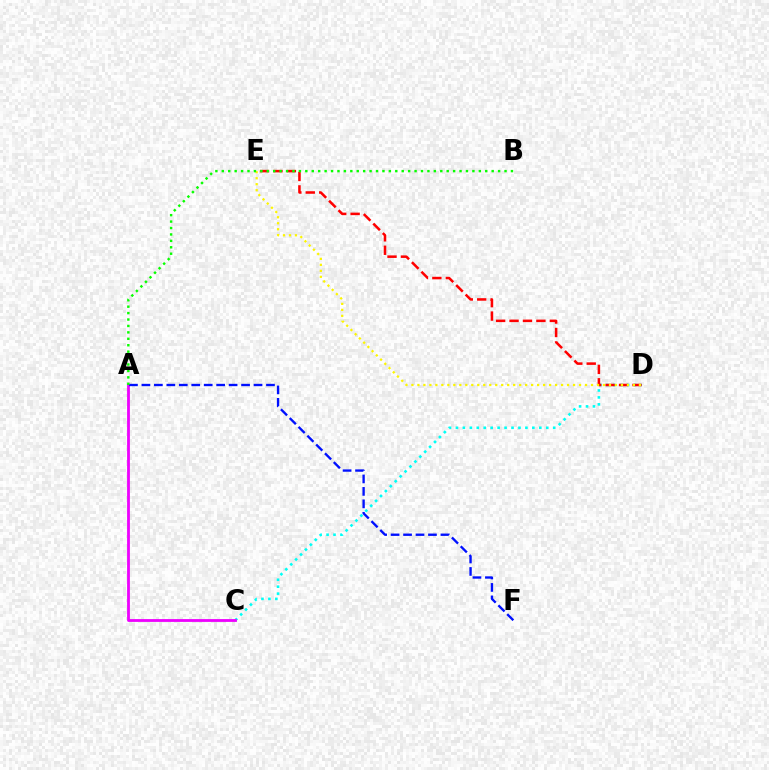{('C', 'D'): [{'color': '#00fff6', 'line_style': 'dotted', 'thickness': 1.89}], ('D', 'E'): [{'color': '#ff0000', 'line_style': 'dashed', 'thickness': 1.82}, {'color': '#fcf500', 'line_style': 'dotted', 'thickness': 1.63}], ('A', 'C'): [{'color': '#ee00ff', 'line_style': 'solid', 'thickness': 2.02}], ('A', 'F'): [{'color': '#0010ff', 'line_style': 'dashed', 'thickness': 1.69}], ('A', 'B'): [{'color': '#08ff00', 'line_style': 'dotted', 'thickness': 1.75}]}